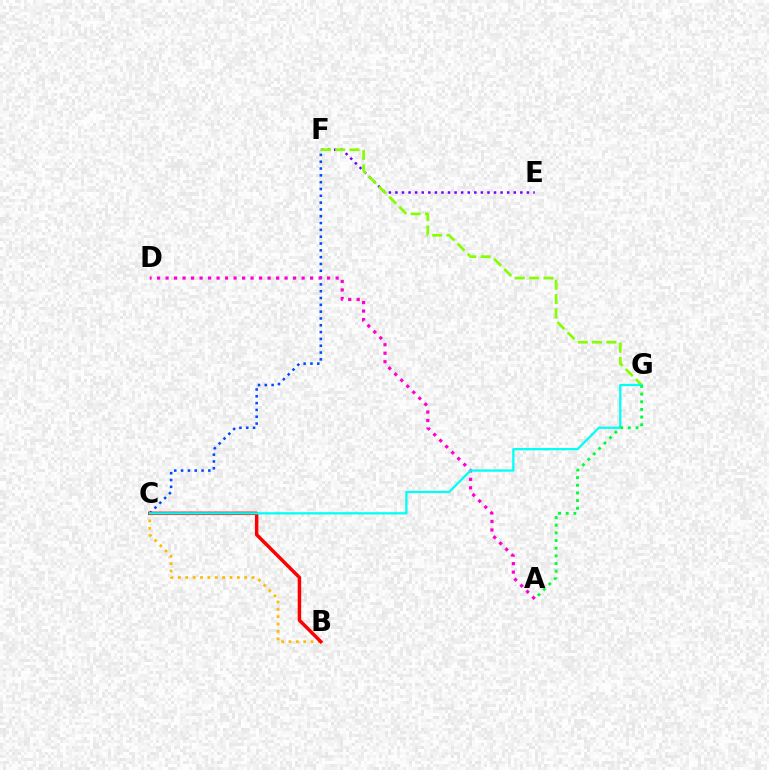{('C', 'F'): [{'color': '#004bff', 'line_style': 'dotted', 'thickness': 1.85}], ('A', 'D'): [{'color': '#ff00cf', 'line_style': 'dotted', 'thickness': 2.31}], ('E', 'F'): [{'color': '#7200ff', 'line_style': 'dotted', 'thickness': 1.79}], ('B', 'C'): [{'color': '#ffbd00', 'line_style': 'dotted', 'thickness': 2.0}, {'color': '#ff0000', 'line_style': 'solid', 'thickness': 2.5}], ('F', 'G'): [{'color': '#84ff00', 'line_style': 'dashed', 'thickness': 1.95}], ('C', 'G'): [{'color': '#00fff6', 'line_style': 'solid', 'thickness': 1.63}], ('A', 'G'): [{'color': '#00ff39', 'line_style': 'dotted', 'thickness': 2.08}]}